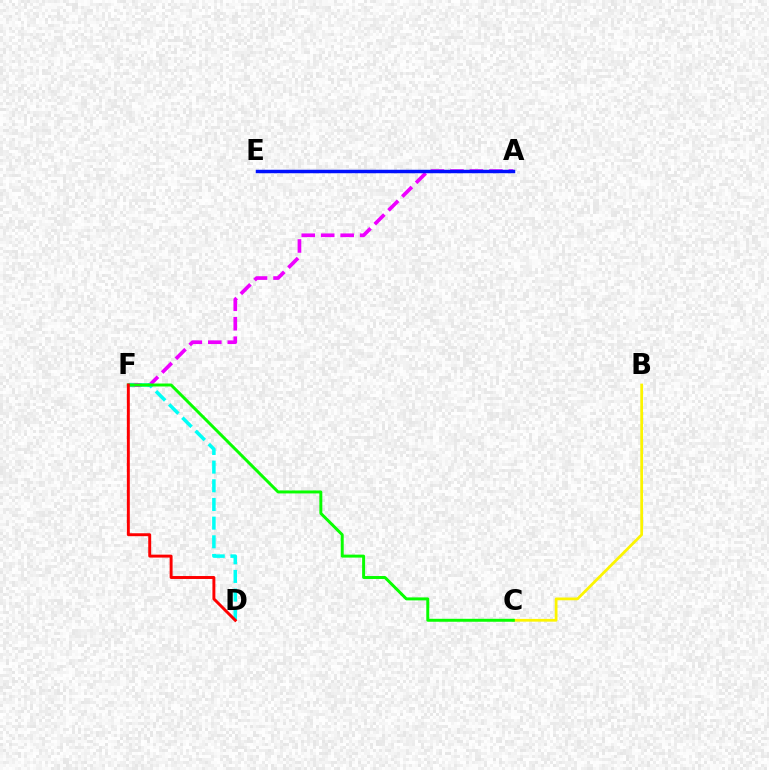{('A', 'F'): [{'color': '#ee00ff', 'line_style': 'dashed', 'thickness': 2.65}], ('D', 'F'): [{'color': '#00fff6', 'line_style': 'dashed', 'thickness': 2.54}, {'color': '#ff0000', 'line_style': 'solid', 'thickness': 2.11}], ('B', 'C'): [{'color': '#fcf500', 'line_style': 'solid', 'thickness': 1.98}], ('C', 'F'): [{'color': '#08ff00', 'line_style': 'solid', 'thickness': 2.13}], ('A', 'E'): [{'color': '#0010ff', 'line_style': 'solid', 'thickness': 2.5}]}